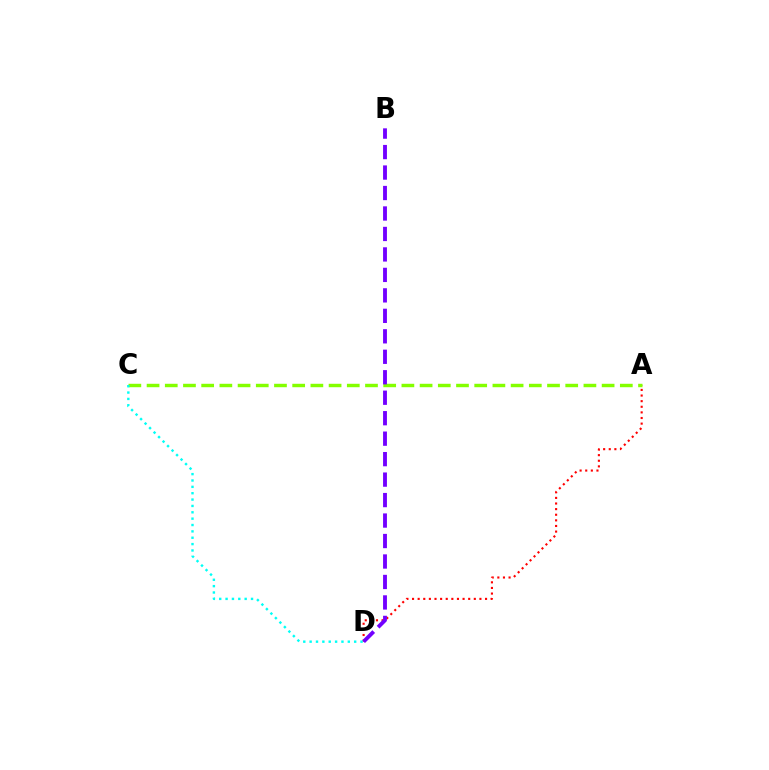{('A', 'D'): [{'color': '#ff0000', 'line_style': 'dotted', 'thickness': 1.53}], ('A', 'C'): [{'color': '#84ff00', 'line_style': 'dashed', 'thickness': 2.47}], ('B', 'D'): [{'color': '#7200ff', 'line_style': 'dashed', 'thickness': 2.78}], ('C', 'D'): [{'color': '#00fff6', 'line_style': 'dotted', 'thickness': 1.73}]}